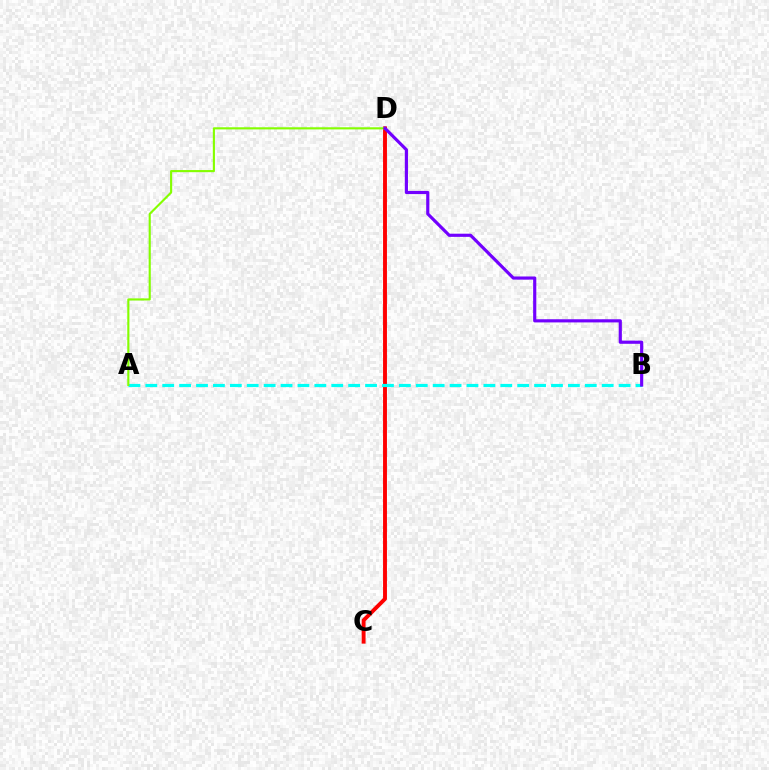{('C', 'D'): [{'color': '#ff0000', 'line_style': 'solid', 'thickness': 2.81}], ('A', 'B'): [{'color': '#00fff6', 'line_style': 'dashed', 'thickness': 2.3}], ('A', 'D'): [{'color': '#84ff00', 'line_style': 'solid', 'thickness': 1.53}], ('B', 'D'): [{'color': '#7200ff', 'line_style': 'solid', 'thickness': 2.28}]}